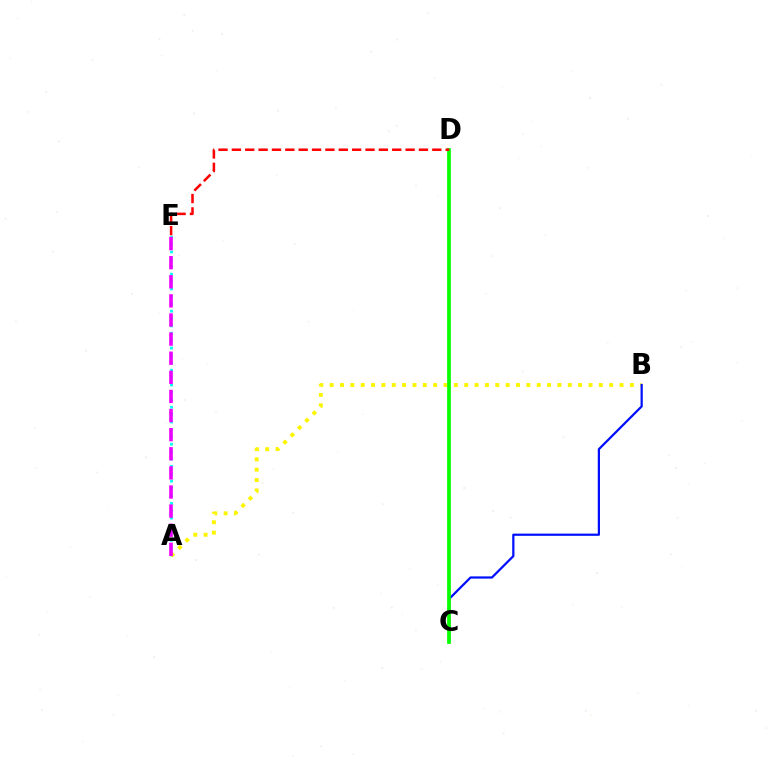{('A', 'E'): [{'color': '#00fff6', 'line_style': 'dotted', 'thickness': 2.01}, {'color': '#ee00ff', 'line_style': 'dashed', 'thickness': 2.6}], ('A', 'B'): [{'color': '#fcf500', 'line_style': 'dotted', 'thickness': 2.81}], ('B', 'C'): [{'color': '#0010ff', 'line_style': 'solid', 'thickness': 1.6}], ('C', 'D'): [{'color': '#08ff00', 'line_style': 'solid', 'thickness': 2.69}], ('D', 'E'): [{'color': '#ff0000', 'line_style': 'dashed', 'thickness': 1.82}]}